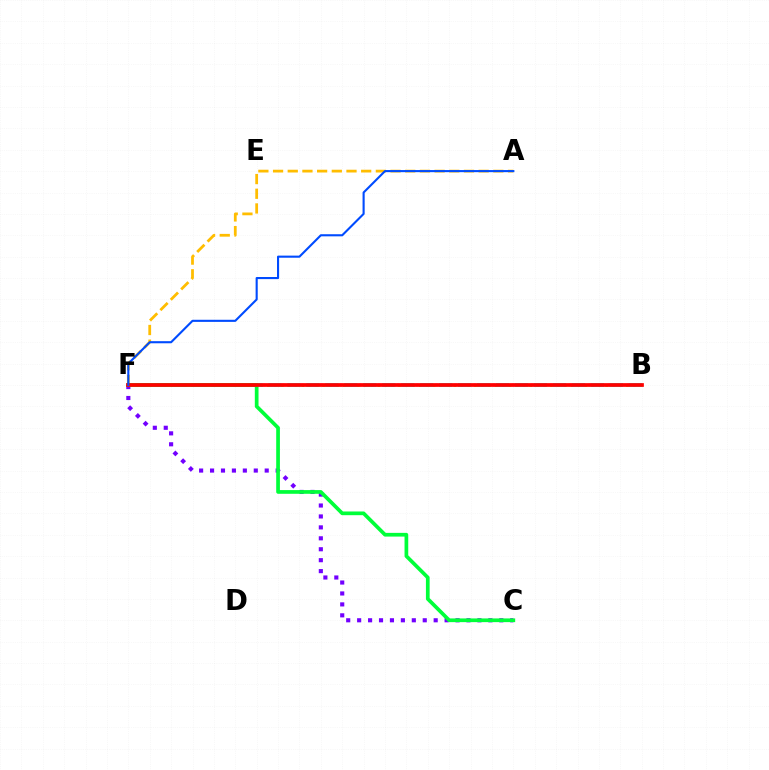{('A', 'F'): [{'color': '#ffbd00', 'line_style': 'dashed', 'thickness': 1.99}, {'color': '#004bff', 'line_style': 'solid', 'thickness': 1.52}], ('B', 'F'): [{'color': '#ff00cf', 'line_style': 'dotted', 'thickness': 1.74}, {'color': '#84ff00', 'line_style': 'dotted', 'thickness': 1.88}, {'color': '#00fff6', 'line_style': 'dashed', 'thickness': 2.58}, {'color': '#ff0000', 'line_style': 'solid', 'thickness': 2.68}], ('C', 'F'): [{'color': '#7200ff', 'line_style': 'dotted', 'thickness': 2.97}, {'color': '#00ff39', 'line_style': 'solid', 'thickness': 2.67}]}